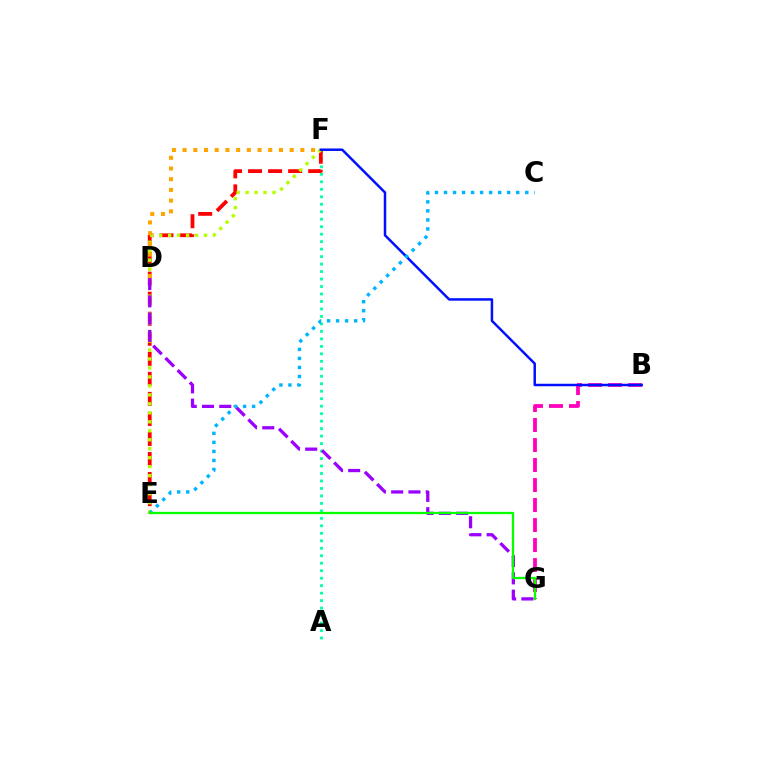{('A', 'F'): [{'color': '#00ff9d', 'line_style': 'dotted', 'thickness': 2.03}], ('B', 'G'): [{'color': '#ff00bd', 'line_style': 'dashed', 'thickness': 2.72}], ('E', 'F'): [{'color': '#ff0000', 'line_style': 'dashed', 'thickness': 2.72}, {'color': '#b3ff00', 'line_style': 'dotted', 'thickness': 2.44}], ('D', 'G'): [{'color': '#9b00ff', 'line_style': 'dashed', 'thickness': 2.35}], ('B', 'F'): [{'color': '#0010ff', 'line_style': 'solid', 'thickness': 1.79}], ('C', 'E'): [{'color': '#00b5ff', 'line_style': 'dotted', 'thickness': 2.45}], ('E', 'G'): [{'color': '#08ff00', 'line_style': 'solid', 'thickness': 1.64}], ('D', 'F'): [{'color': '#ffa500', 'line_style': 'dotted', 'thickness': 2.91}]}